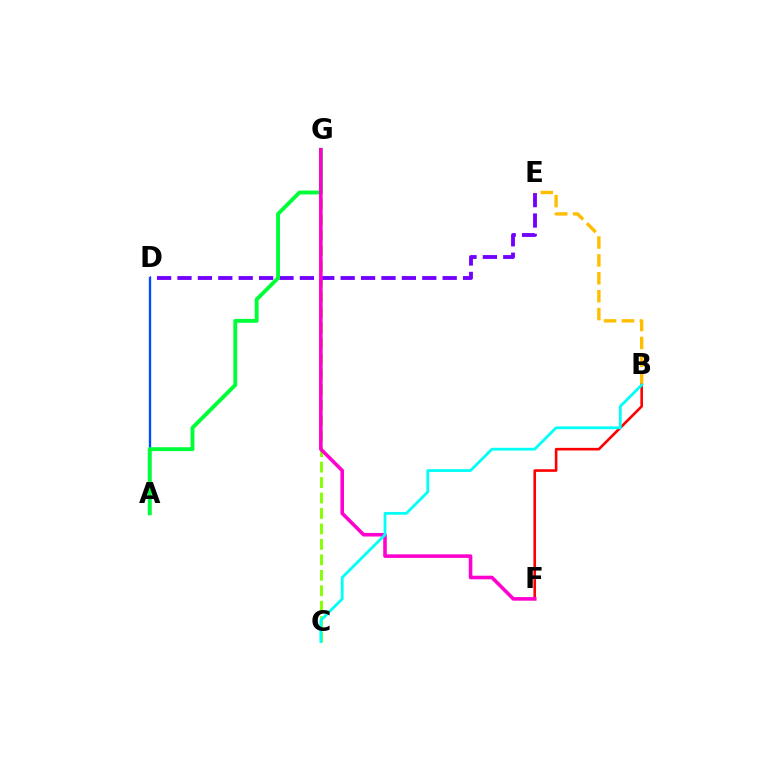{('C', 'G'): [{'color': '#84ff00', 'line_style': 'dashed', 'thickness': 2.1}], ('D', 'E'): [{'color': '#7200ff', 'line_style': 'dashed', 'thickness': 2.77}], ('B', 'E'): [{'color': '#ffbd00', 'line_style': 'dashed', 'thickness': 2.43}], ('A', 'D'): [{'color': '#004bff', 'line_style': 'solid', 'thickness': 1.7}], ('A', 'G'): [{'color': '#00ff39', 'line_style': 'solid', 'thickness': 2.79}], ('B', 'F'): [{'color': '#ff0000', 'line_style': 'solid', 'thickness': 1.88}], ('F', 'G'): [{'color': '#ff00cf', 'line_style': 'solid', 'thickness': 2.58}], ('B', 'C'): [{'color': '#00fff6', 'line_style': 'solid', 'thickness': 2.0}]}